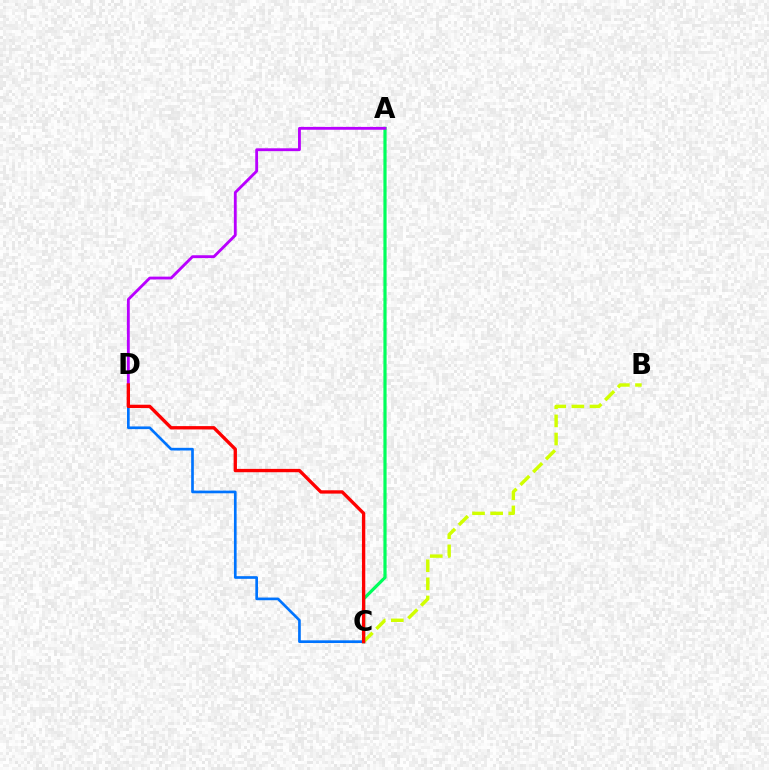{('B', 'C'): [{'color': '#d1ff00', 'line_style': 'dashed', 'thickness': 2.46}], ('A', 'C'): [{'color': '#00ff5c', 'line_style': 'solid', 'thickness': 2.3}], ('C', 'D'): [{'color': '#0074ff', 'line_style': 'solid', 'thickness': 1.93}, {'color': '#ff0000', 'line_style': 'solid', 'thickness': 2.4}], ('A', 'D'): [{'color': '#b900ff', 'line_style': 'solid', 'thickness': 2.05}]}